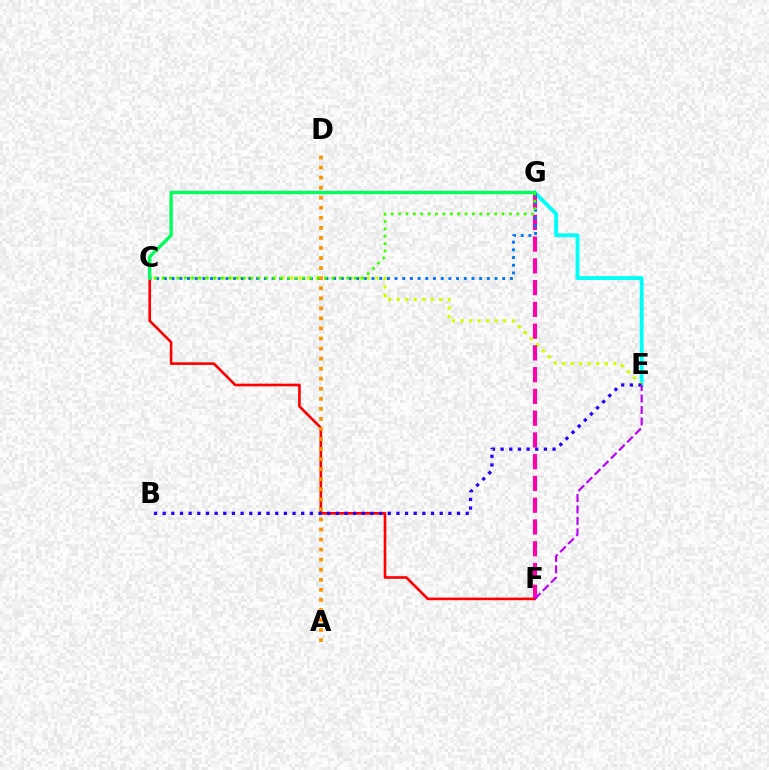{('E', 'G'): [{'color': '#00fff6', 'line_style': 'solid', 'thickness': 2.78}], ('C', 'E'): [{'color': '#d1ff00', 'line_style': 'dotted', 'thickness': 2.32}], ('F', 'G'): [{'color': '#ff00ac', 'line_style': 'dashed', 'thickness': 2.96}], ('C', 'F'): [{'color': '#ff0000', 'line_style': 'solid', 'thickness': 1.9}], ('C', 'G'): [{'color': '#0074ff', 'line_style': 'dotted', 'thickness': 2.09}, {'color': '#00ff5c', 'line_style': 'solid', 'thickness': 2.41}, {'color': '#3dff00', 'line_style': 'dotted', 'thickness': 2.01}], ('A', 'D'): [{'color': '#ff9400', 'line_style': 'dotted', 'thickness': 2.73}], ('B', 'E'): [{'color': '#2500ff', 'line_style': 'dotted', 'thickness': 2.35}], ('E', 'F'): [{'color': '#b900ff', 'line_style': 'dashed', 'thickness': 1.56}]}